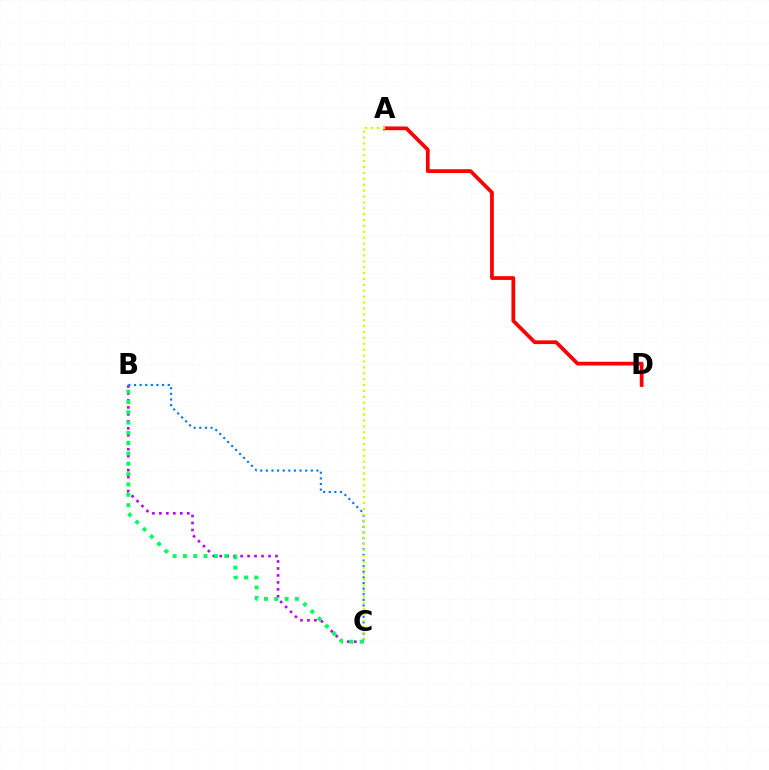{('B', 'C'): [{'color': '#b900ff', 'line_style': 'dotted', 'thickness': 1.89}, {'color': '#0074ff', 'line_style': 'dotted', 'thickness': 1.53}, {'color': '#00ff5c', 'line_style': 'dotted', 'thickness': 2.8}], ('A', 'D'): [{'color': '#ff0000', 'line_style': 'solid', 'thickness': 2.69}], ('A', 'C'): [{'color': '#d1ff00', 'line_style': 'dotted', 'thickness': 1.6}]}